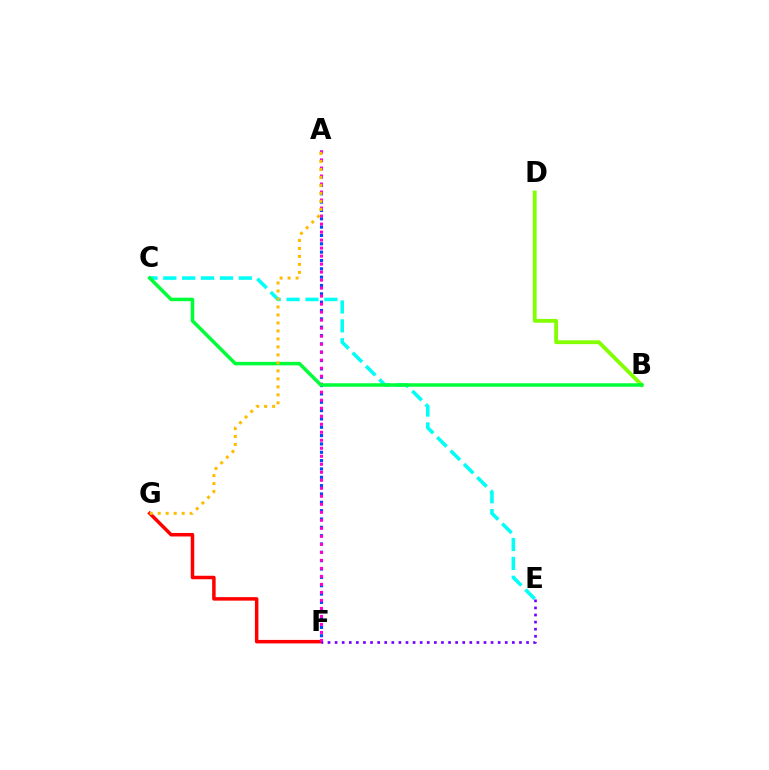{('B', 'D'): [{'color': '#84ff00', 'line_style': 'solid', 'thickness': 2.77}], ('C', 'E'): [{'color': '#00fff6', 'line_style': 'dashed', 'thickness': 2.56}], ('A', 'F'): [{'color': '#004bff', 'line_style': 'dotted', 'thickness': 2.27}, {'color': '#ff00cf', 'line_style': 'dotted', 'thickness': 2.18}], ('F', 'G'): [{'color': '#ff0000', 'line_style': 'solid', 'thickness': 2.52}], ('E', 'F'): [{'color': '#7200ff', 'line_style': 'dotted', 'thickness': 1.93}], ('B', 'C'): [{'color': '#00ff39', 'line_style': 'solid', 'thickness': 2.52}], ('A', 'G'): [{'color': '#ffbd00', 'line_style': 'dotted', 'thickness': 2.17}]}